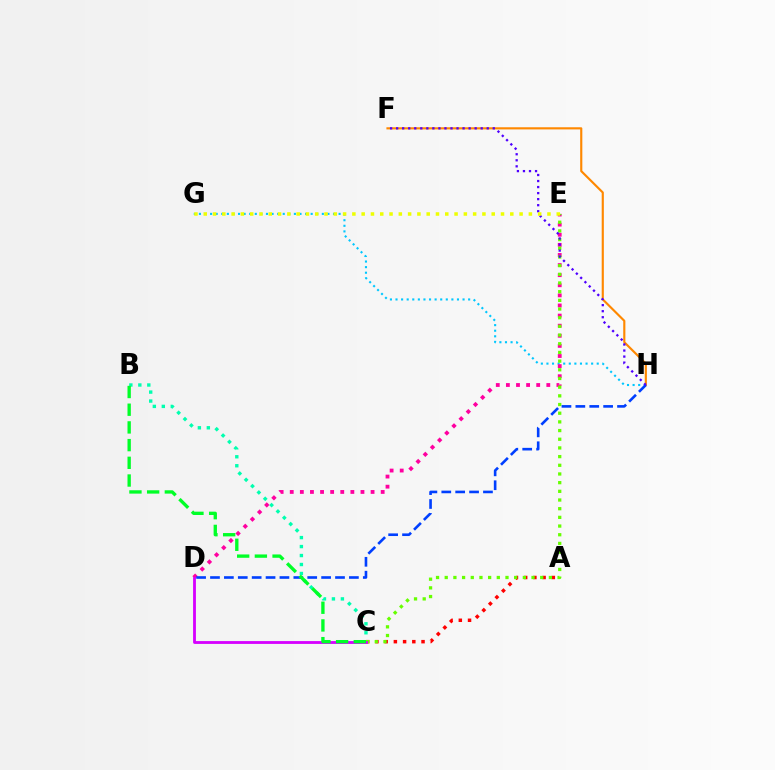{('A', 'C'): [{'color': '#ff0000', 'line_style': 'dotted', 'thickness': 2.51}], ('G', 'H'): [{'color': '#00c7ff', 'line_style': 'dotted', 'thickness': 1.52}], ('D', 'E'): [{'color': '#ff00a0', 'line_style': 'dotted', 'thickness': 2.75}], ('F', 'H'): [{'color': '#ff8800', 'line_style': 'solid', 'thickness': 1.55}, {'color': '#4f00ff', 'line_style': 'dotted', 'thickness': 1.64}], ('B', 'C'): [{'color': '#00ffaf', 'line_style': 'dotted', 'thickness': 2.44}, {'color': '#00ff27', 'line_style': 'dashed', 'thickness': 2.4}], ('C', 'E'): [{'color': '#66ff00', 'line_style': 'dotted', 'thickness': 2.36}], ('D', 'H'): [{'color': '#003fff', 'line_style': 'dashed', 'thickness': 1.89}], ('C', 'D'): [{'color': '#d600ff', 'line_style': 'solid', 'thickness': 2.03}], ('E', 'G'): [{'color': '#eeff00', 'line_style': 'dotted', 'thickness': 2.52}]}